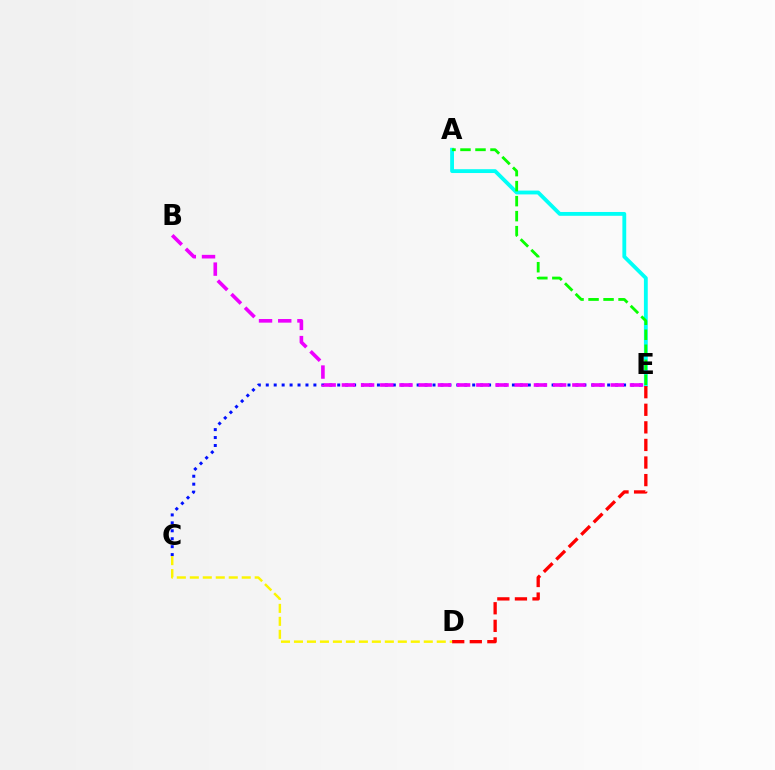{('C', 'E'): [{'color': '#0010ff', 'line_style': 'dotted', 'thickness': 2.16}], ('A', 'E'): [{'color': '#00fff6', 'line_style': 'solid', 'thickness': 2.76}, {'color': '#08ff00', 'line_style': 'dashed', 'thickness': 2.04}], ('B', 'E'): [{'color': '#ee00ff', 'line_style': 'dashed', 'thickness': 2.61}], ('D', 'E'): [{'color': '#ff0000', 'line_style': 'dashed', 'thickness': 2.39}], ('C', 'D'): [{'color': '#fcf500', 'line_style': 'dashed', 'thickness': 1.76}]}